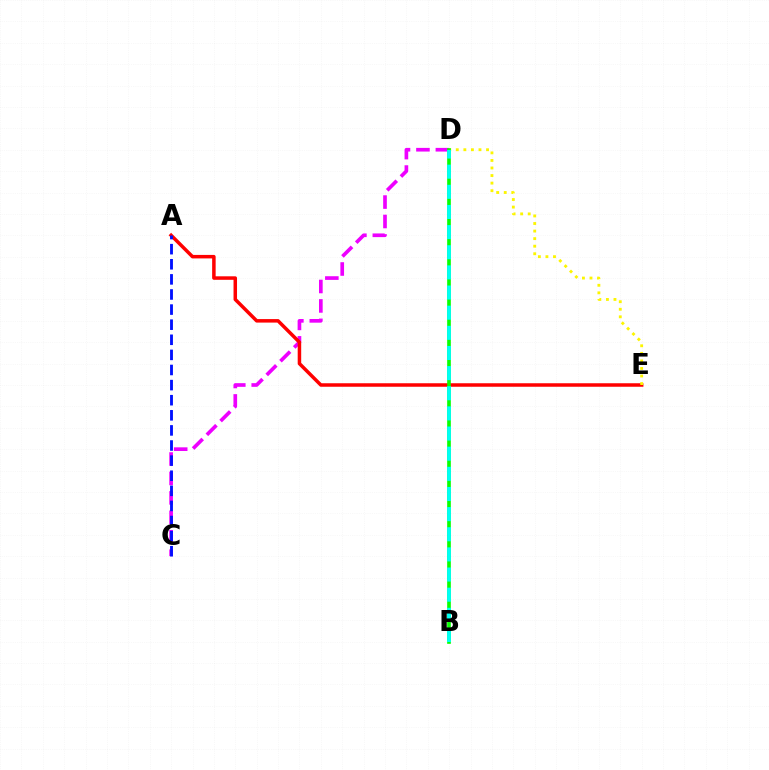{('C', 'D'): [{'color': '#ee00ff', 'line_style': 'dashed', 'thickness': 2.64}], ('A', 'E'): [{'color': '#ff0000', 'line_style': 'solid', 'thickness': 2.52}], ('D', 'E'): [{'color': '#fcf500', 'line_style': 'dotted', 'thickness': 2.05}], ('A', 'C'): [{'color': '#0010ff', 'line_style': 'dashed', 'thickness': 2.05}], ('B', 'D'): [{'color': '#08ff00', 'line_style': 'solid', 'thickness': 2.63}, {'color': '#00fff6', 'line_style': 'dashed', 'thickness': 2.74}]}